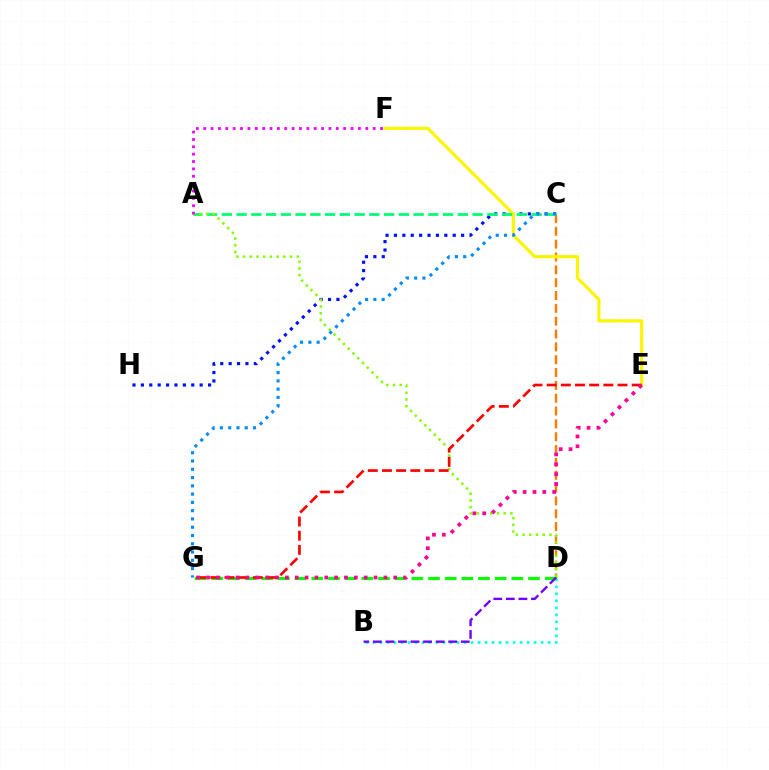{('C', 'H'): [{'color': '#0010ff', 'line_style': 'dotted', 'thickness': 2.28}], ('C', 'D'): [{'color': '#ff7c00', 'line_style': 'dashed', 'thickness': 1.74}], ('B', 'D'): [{'color': '#00fff6', 'line_style': 'dotted', 'thickness': 1.9}, {'color': '#7200ff', 'line_style': 'dashed', 'thickness': 1.71}], ('E', 'F'): [{'color': '#fcf500', 'line_style': 'solid', 'thickness': 2.27}], ('A', 'C'): [{'color': '#00ff74', 'line_style': 'dashed', 'thickness': 2.0}], ('A', 'D'): [{'color': '#84ff00', 'line_style': 'dotted', 'thickness': 1.82}], ('D', 'G'): [{'color': '#08ff00', 'line_style': 'dashed', 'thickness': 2.26}], ('E', 'G'): [{'color': '#ff0000', 'line_style': 'dashed', 'thickness': 1.93}, {'color': '#ff0094', 'line_style': 'dotted', 'thickness': 2.68}], ('A', 'F'): [{'color': '#ee00ff', 'line_style': 'dotted', 'thickness': 2.0}], ('C', 'G'): [{'color': '#008cff', 'line_style': 'dotted', 'thickness': 2.25}]}